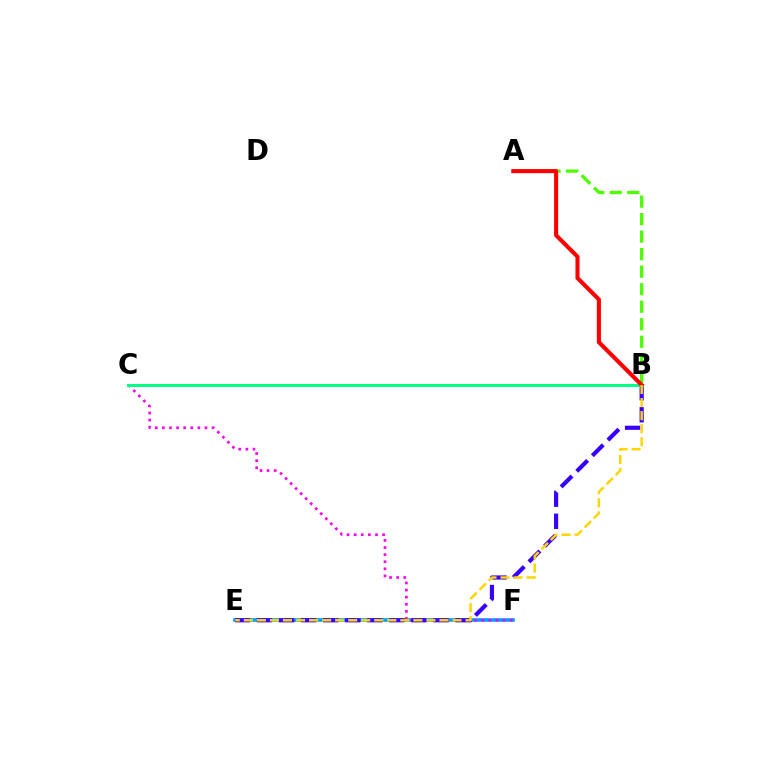{('A', 'B'): [{'color': '#4fff00', 'line_style': 'dashed', 'thickness': 2.38}, {'color': '#ff0000', 'line_style': 'solid', 'thickness': 2.94}], ('E', 'F'): [{'color': '#009eff', 'line_style': 'solid', 'thickness': 2.58}], ('C', 'F'): [{'color': '#ff00ed', 'line_style': 'dotted', 'thickness': 1.93}], ('B', 'E'): [{'color': '#3700ff', 'line_style': 'dashed', 'thickness': 3.0}, {'color': '#ffd500', 'line_style': 'dashed', 'thickness': 1.77}], ('B', 'C'): [{'color': '#00ff86', 'line_style': 'solid', 'thickness': 2.17}]}